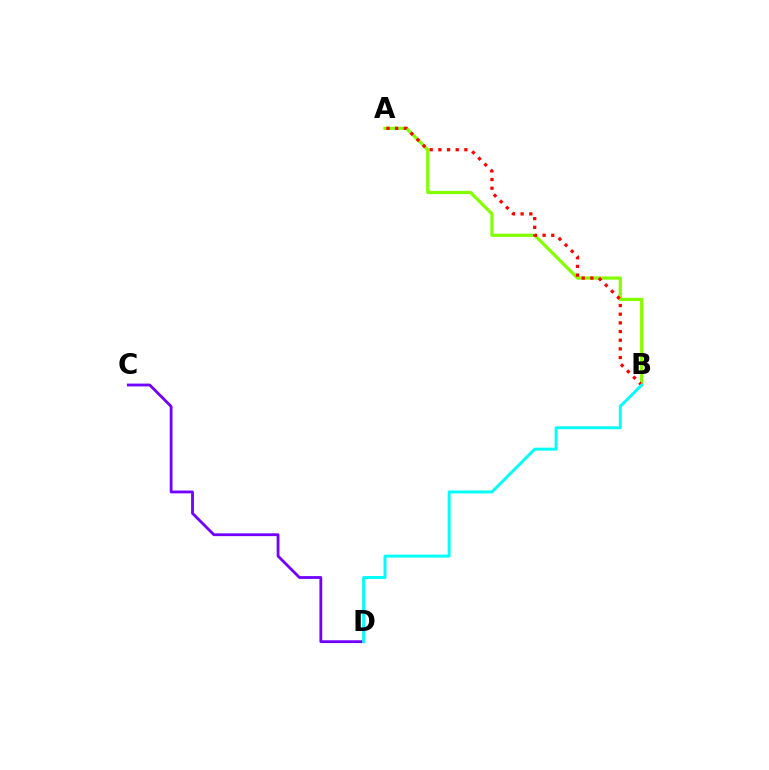{('A', 'B'): [{'color': '#84ff00', 'line_style': 'solid', 'thickness': 2.31}, {'color': '#ff0000', 'line_style': 'dotted', 'thickness': 2.36}], ('C', 'D'): [{'color': '#7200ff', 'line_style': 'solid', 'thickness': 2.02}], ('B', 'D'): [{'color': '#00fff6', 'line_style': 'solid', 'thickness': 2.12}]}